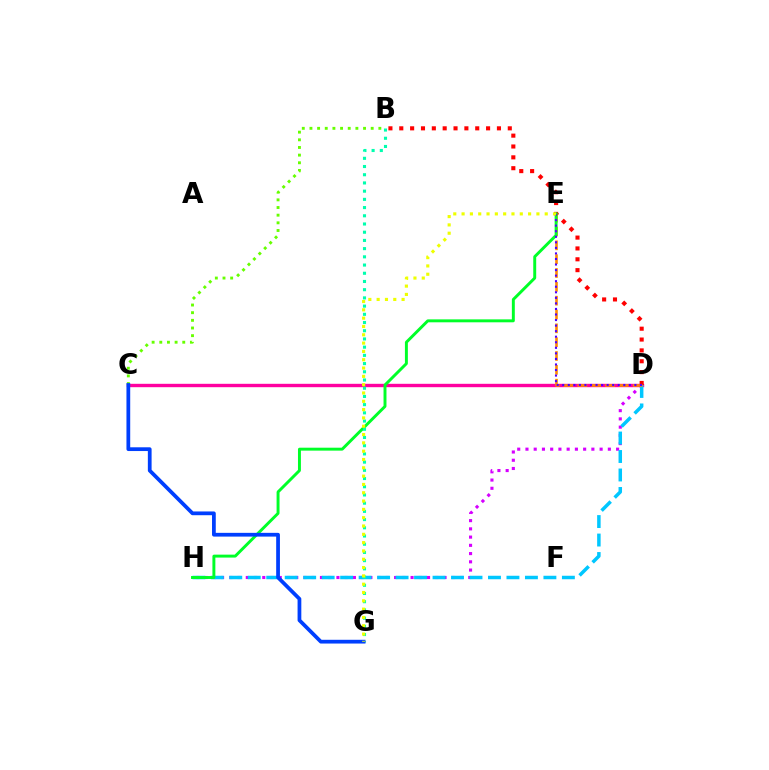{('D', 'H'): [{'color': '#d600ff', 'line_style': 'dotted', 'thickness': 2.24}, {'color': '#00c7ff', 'line_style': 'dashed', 'thickness': 2.51}], ('C', 'D'): [{'color': '#ff00a0', 'line_style': 'solid', 'thickness': 2.43}], ('B', 'C'): [{'color': '#66ff00', 'line_style': 'dotted', 'thickness': 2.08}], ('B', 'D'): [{'color': '#ff0000', 'line_style': 'dotted', 'thickness': 2.95}], ('D', 'E'): [{'color': '#ff8800', 'line_style': 'dashed', 'thickness': 1.88}, {'color': '#4f00ff', 'line_style': 'dotted', 'thickness': 1.51}], ('E', 'H'): [{'color': '#00ff27', 'line_style': 'solid', 'thickness': 2.12}], ('B', 'G'): [{'color': '#00ffaf', 'line_style': 'dotted', 'thickness': 2.23}], ('C', 'G'): [{'color': '#003fff', 'line_style': 'solid', 'thickness': 2.7}], ('E', 'G'): [{'color': '#eeff00', 'line_style': 'dotted', 'thickness': 2.26}]}